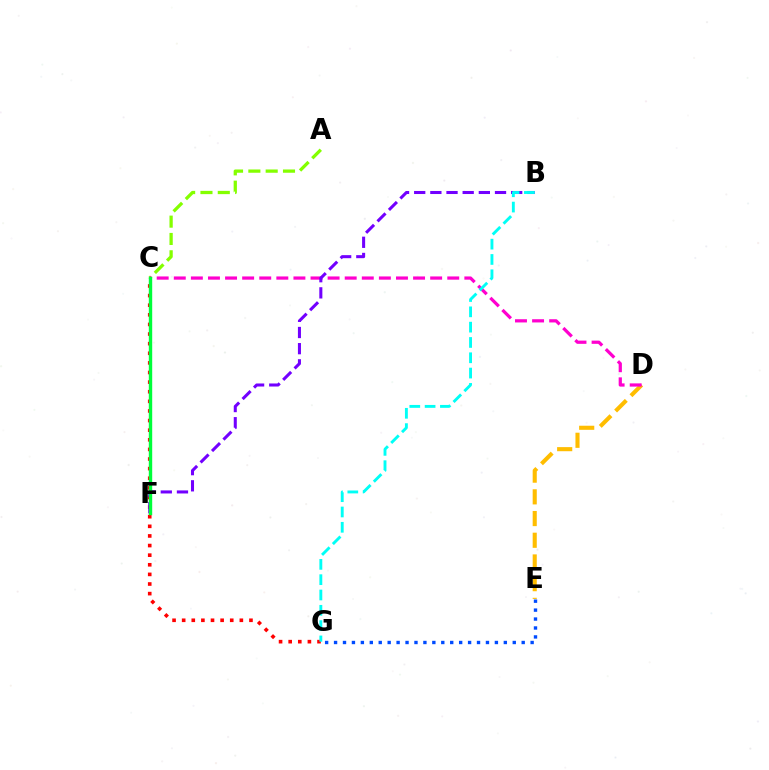{('A', 'C'): [{'color': '#84ff00', 'line_style': 'dashed', 'thickness': 2.35}], ('D', 'E'): [{'color': '#ffbd00', 'line_style': 'dashed', 'thickness': 2.95}], ('C', 'D'): [{'color': '#ff00cf', 'line_style': 'dashed', 'thickness': 2.32}], ('C', 'G'): [{'color': '#ff0000', 'line_style': 'dotted', 'thickness': 2.61}], ('E', 'G'): [{'color': '#004bff', 'line_style': 'dotted', 'thickness': 2.43}], ('B', 'F'): [{'color': '#7200ff', 'line_style': 'dashed', 'thickness': 2.2}], ('C', 'F'): [{'color': '#00ff39', 'line_style': 'solid', 'thickness': 2.44}], ('B', 'G'): [{'color': '#00fff6', 'line_style': 'dashed', 'thickness': 2.08}]}